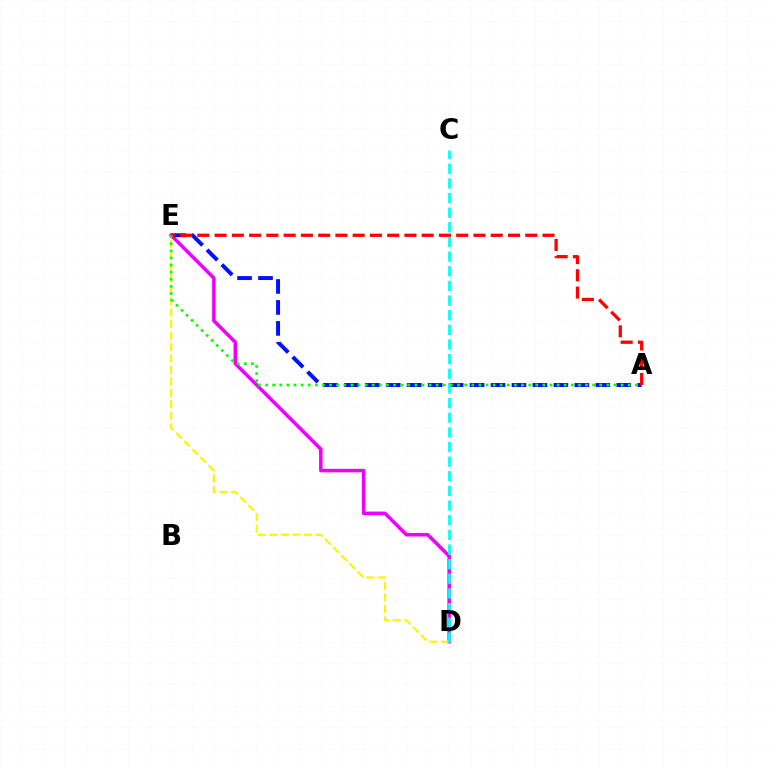{('D', 'E'): [{'color': '#ee00ff', 'line_style': 'solid', 'thickness': 2.55}, {'color': '#fcf500', 'line_style': 'dashed', 'thickness': 1.56}], ('A', 'E'): [{'color': '#0010ff', 'line_style': 'dashed', 'thickness': 2.85}, {'color': '#ff0000', 'line_style': 'dashed', 'thickness': 2.34}, {'color': '#08ff00', 'line_style': 'dotted', 'thickness': 1.93}], ('C', 'D'): [{'color': '#00fff6', 'line_style': 'dashed', 'thickness': 1.99}]}